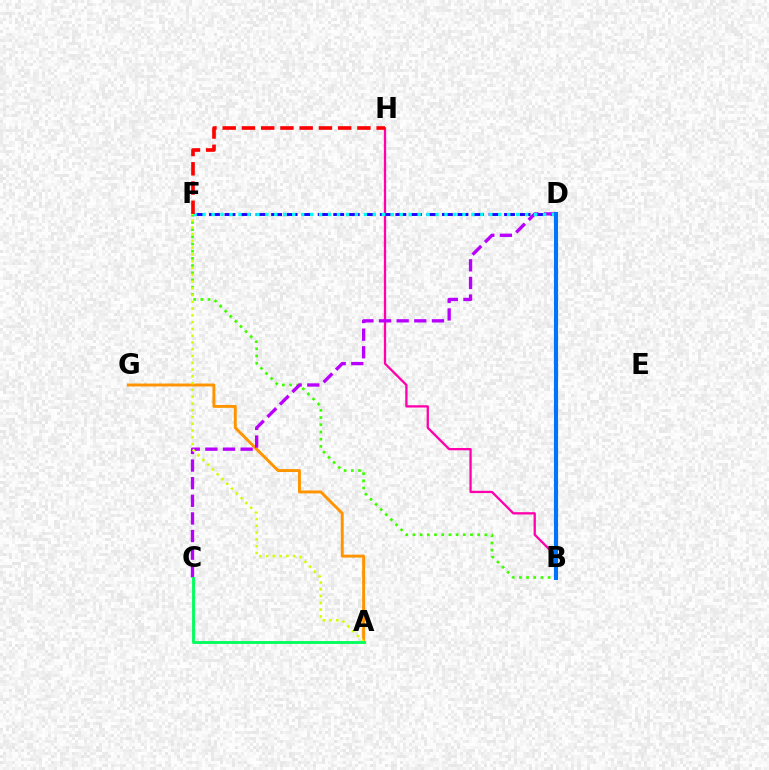{('D', 'F'): [{'color': '#2500ff', 'line_style': 'dashed', 'thickness': 2.11}, {'color': '#00fff6', 'line_style': 'dotted', 'thickness': 2.43}], ('B', 'H'): [{'color': '#ff00ac', 'line_style': 'solid', 'thickness': 1.65}], ('B', 'F'): [{'color': '#3dff00', 'line_style': 'dotted', 'thickness': 1.95}], ('A', 'G'): [{'color': '#ff9400', 'line_style': 'solid', 'thickness': 2.11}], ('C', 'D'): [{'color': '#b900ff', 'line_style': 'dashed', 'thickness': 2.39}], ('B', 'D'): [{'color': '#0074ff', 'line_style': 'solid', 'thickness': 2.95}], ('F', 'H'): [{'color': '#ff0000', 'line_style': 'dashed', 'thickness': 2.61}], ('A', 'F'): [{'color': '#d1ff00', 'line_style': 'dotted', 'thickness': 1.84}], ('A', 'C'): [{'color': '#00ff5c', 'line_style': 'solid', 'thickness': 2.05}]}